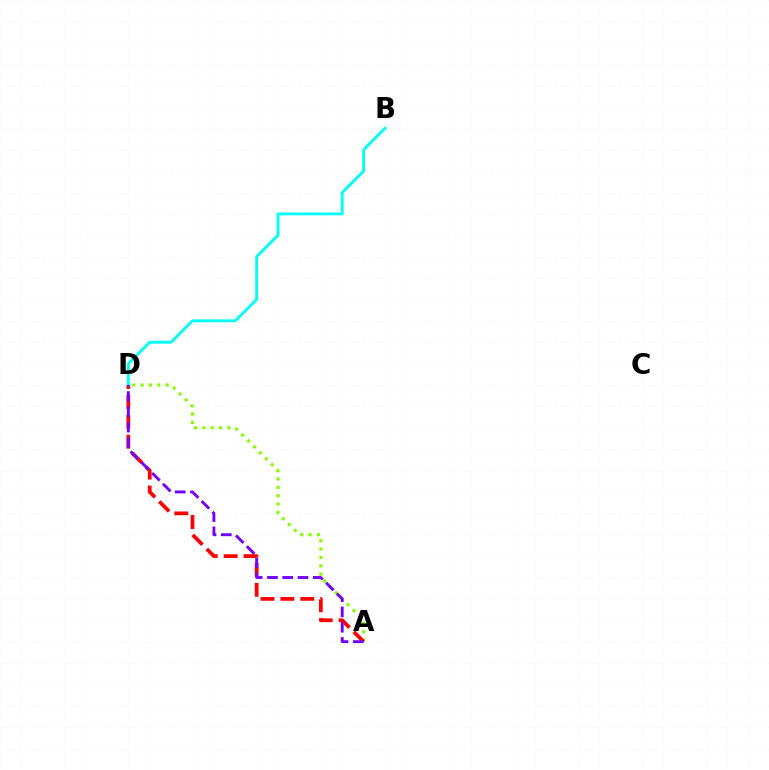{('A', 'D'): [{'color': '#84ff00', 'line_style': 'dotted', 'thickness': 2.27}, {'color': '#ff0000', 'line_style': 'dashed', 'thickness': 2.7}, {'color': '#7200ff', 'line_style': 'dashed', 'thickness': 2.08}], ('B', 'D'): [{'color': '#00fff6', 'line_style': 'solid', 'thickness': 2.07}]}